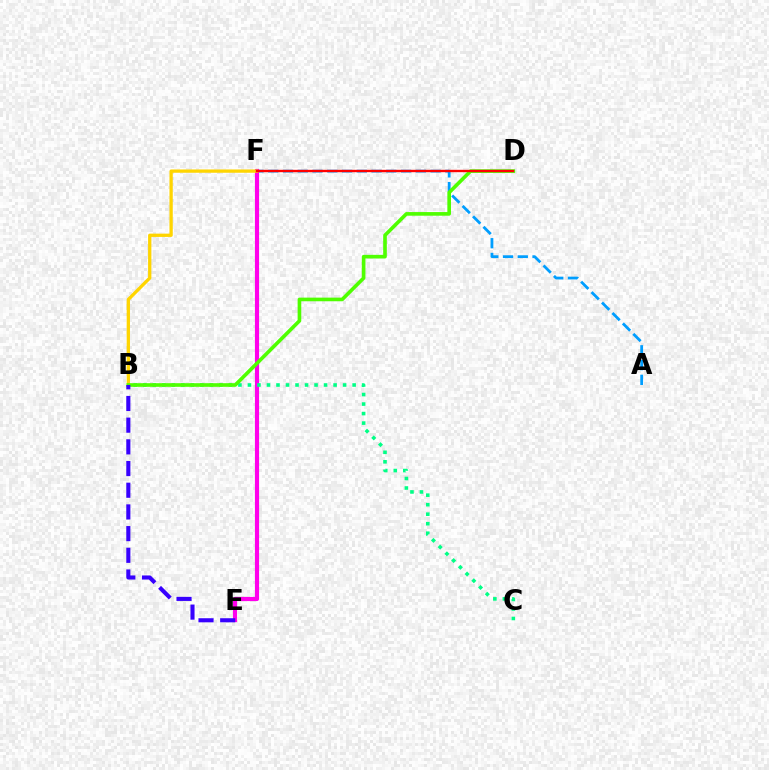{('A', 'F'): [{'color': '#009eff', 'line_style': 'dashed', 'thickness': 2.01}], ('E', 'F'): [{'color': '#ff00ed', 'line_style': 'solid', 'thickness': 2.99}], ('B', 'F'): [{'color': '#ffd500', 'line_style': 'solid', 'thickness': 2.37}], ('B', 'C'): [{'color': '#00ff86', 'line_style': 'dotted', 'thickness': 2.59}], ('B', 'D'): [{'color': '#4fff00', 'line_style': 'solid', 'thickness': 2.62}], ('D', 'F'): [{'color': '#ff0000', 'line_style': 'solid', 'thickness': 1.7}], ('B', 'E'): [{'color': '#3700ff', 'line_style': 'dashed', 'thickness': 2.95}]}